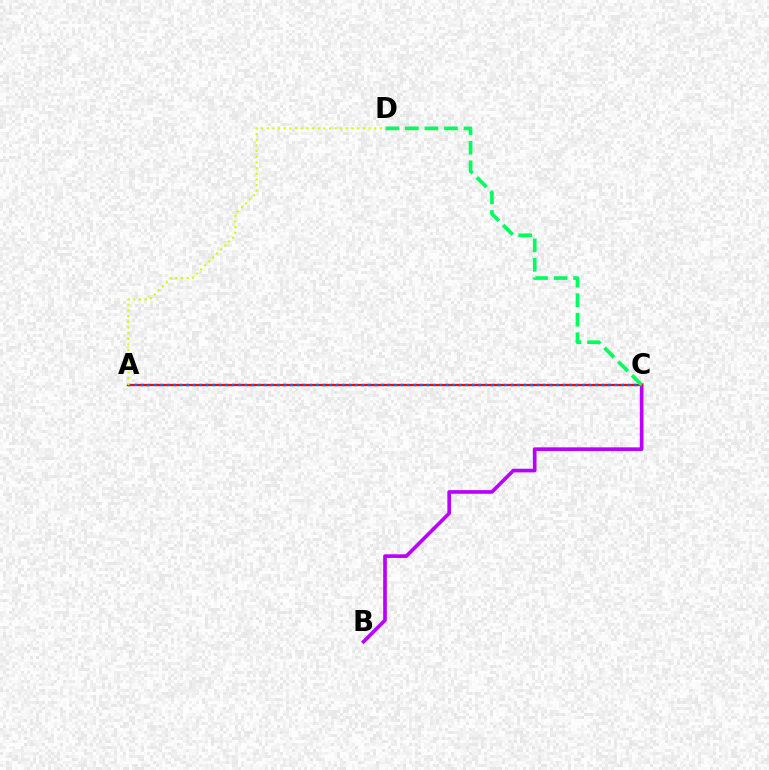{('B', 'C'): [{'color': '#b900ff', 'line_style': 'solid', 'thickness': 2.63}], ('A', 'C'): [{'color': '#ff0000', 'line_style': 'solid', 'thickness': 1.61}, {'color': '#0074ff', 'line_style': 'dotted', 'thickness': 1.76}], ('C', 'D'): [{'color': '#00ff5c', 'line_style': 'dashed', 'thickness': 2.65}], ('A', 'D'): [{'color': '#d1ff00', 'line_style': 'dotted', 'thickness': 1.54}]}